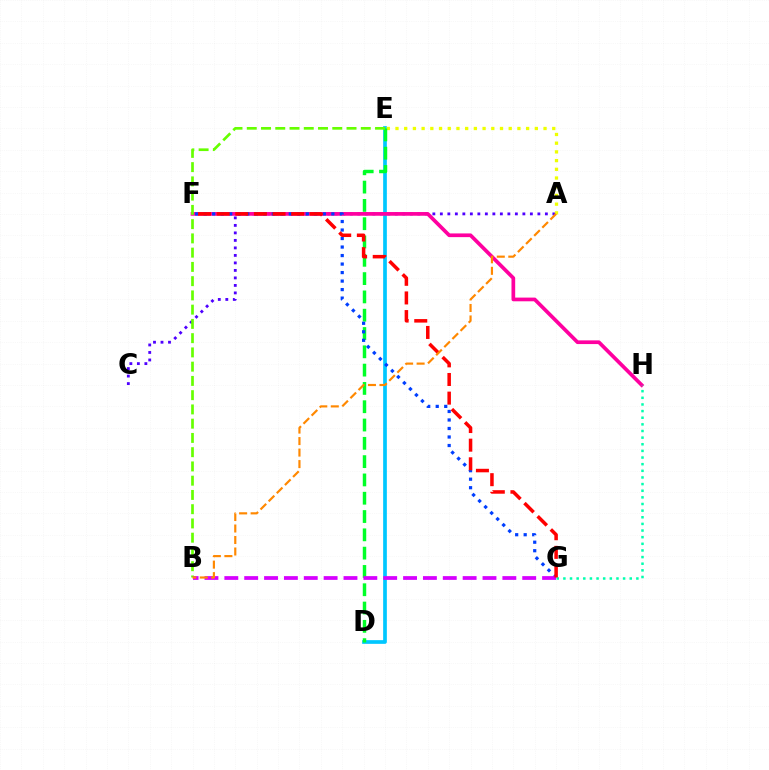{('A', 'C'): [{'color': '#4f00ff', 'line_style': 'dotted', 'thickness': 2.04}], ('D', 'E'): [{'color': '#00c7ff', 'line_style': 'solid', 'thickness': 2.66}, {'color': '#00ff27', 'line_style': 'dashed', 'thickness': 2.49}], ('F', 'H'): [{'color': '#ff00a0', 'line_style': 'solid', 'thickness': 2.67}], ('A', 'E'): [{'color': '#eeff00', 'line_style': 'dotted', 'thickness': 2.37}], ('F', 'G'): [{'color': '#003fff', 'line_style': 'dotted', 'thickness': 2.31}, {'color': '#ff0000', 'line_style': 'dashed', 'thickness': 2.53}], ('G', 'H'): [{'color': '#00ffaf', 'line_style': 'dotted', 'thickness': 1.8}], ('B', 'E'): [{'color': '#66ff00', 'line_style': 'dashed', 'thickness': 1.94}], ('B', 'G'): [{'color': '#d600ff', 'line_style': 'dashed', 'thickness': 2.7}], ('A', 'B'): [{'color': '#ff8800', 'line_style': 'dashed', 'thickness': 1.56}]}